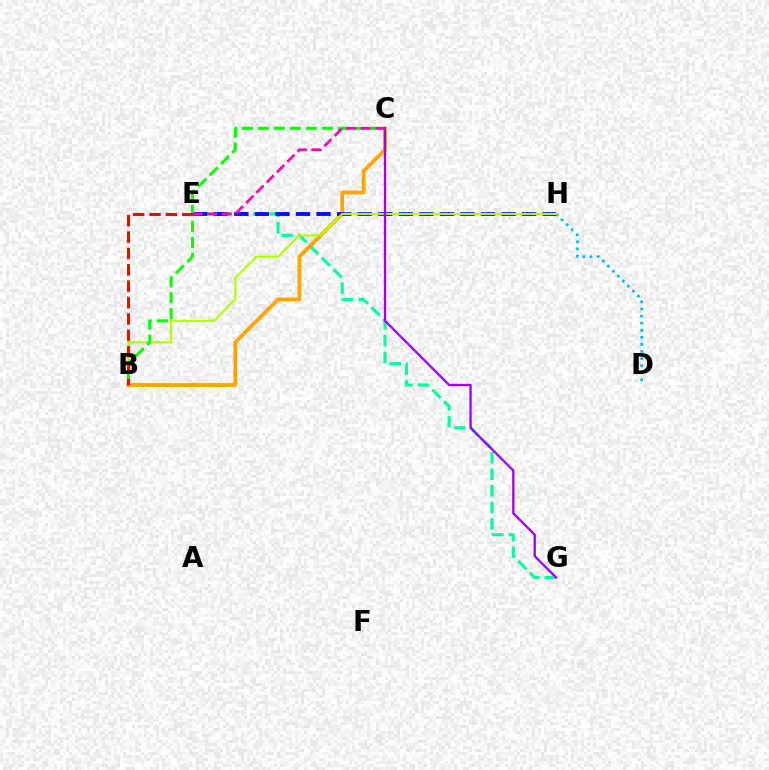{('E', 'G'): [{'color': '#00ff9d', 'line_style': 'dashed', 'thickness': 2.25}], ('D', 'H'): [{'color': '#00b5ff', 'line_style': 'dotted', 'thickness': 1.93}], ('B', 'C'): [{'color': '#ffa500', 'line_style': 'solid', 'thickness': 2.75}, {'color': '#08ff00', 'line_style': 'dashed', 'thickness': 2.17}], ('E', 'H'): [{'color': '#0010ff', 'line_style': 'dashed', 'thickness': 2.79}], ('B', 'H'): [{'color': '#b3ff00', 'line_style': 'solid', 'thickness': 1.54}], ('C', 'G'): [{'color': '#9b00ff', 'line_style': 'solid', 'thickness': 1.65}], ('C', 'E'): [{'color': '#ff00bd', 'line_style': 'dashed', 'thickness': 1.97}], ('B', 'E'): [{'color': '#ff0000', 'line_style': 'dashed', 'thickness': 2.22}]}